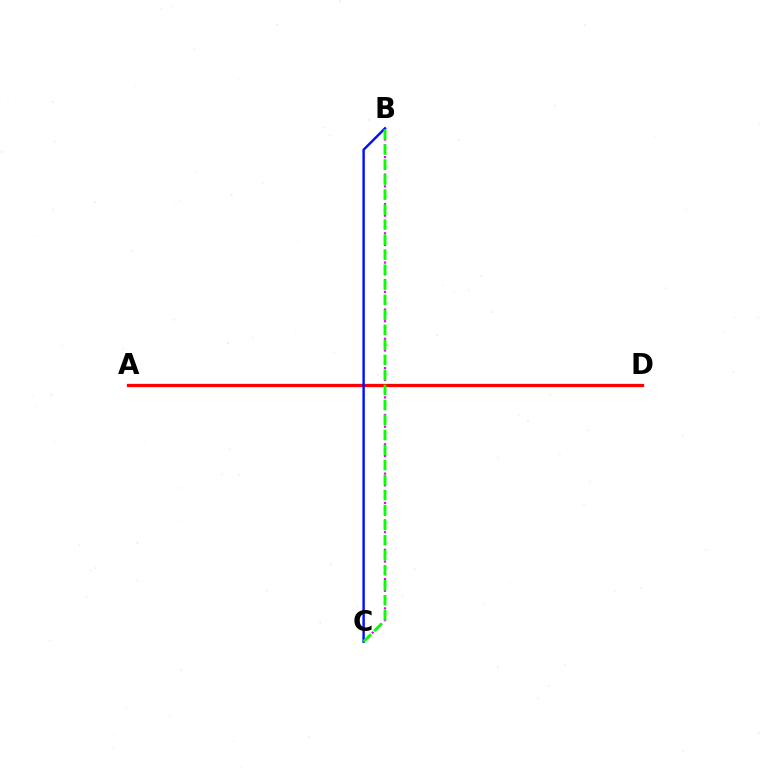{('A', 'D'): [{'color': '#fcf500', 'line_style': 'solid', 'thickness': 2.21}, {'color': '#00fff6', 'line_style': 'solid', 'thickness': 1.92}, {'color': '#ff0000', 'line_style': 'solid', 'thickness': 2.33}], ('B', 'C'): [{'color': '#ee00ff', 'line_style': 'dotted', 'thickness': 1.59}, {'color': '#0010ff', 'line_style': 'solid', 'thickness': 1.75}, {'color': '#08ff00', 'line_style': 'dashed', 'thickness': 2.04}]}